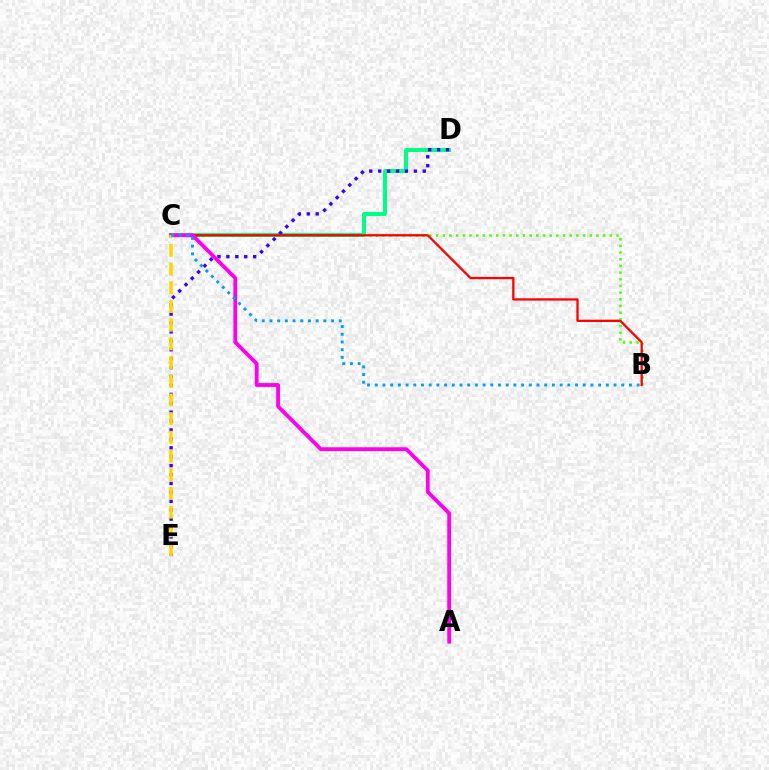{('B', 'C'): [{'color': '#4fff00', 'line_style': 'dotted', 'thickness': 1.82}, {'color': '#ff0000', 'line_style': 'solid', 'thickness': 1.65}, {'color': '#009eff', 'line_style': 'dotted', 'thickness': 2.09}], ('C', 'D'): [{'color': '#00ff86', 'line_style': 'solid', 'thickness': 2.87}], ('D', 'E'): [{'color': '#3700ff', 'line_style': 'dotted', 'thickness': 2.42}], ('A', 'C'): [{'color': '#ff00ed', 'line_style': 'solid', 'thickness': 2.75}], ('C', 'E'): [{'color': '#ffd500', 'line_style': 'dashed', 'thickness': 2.54}]}